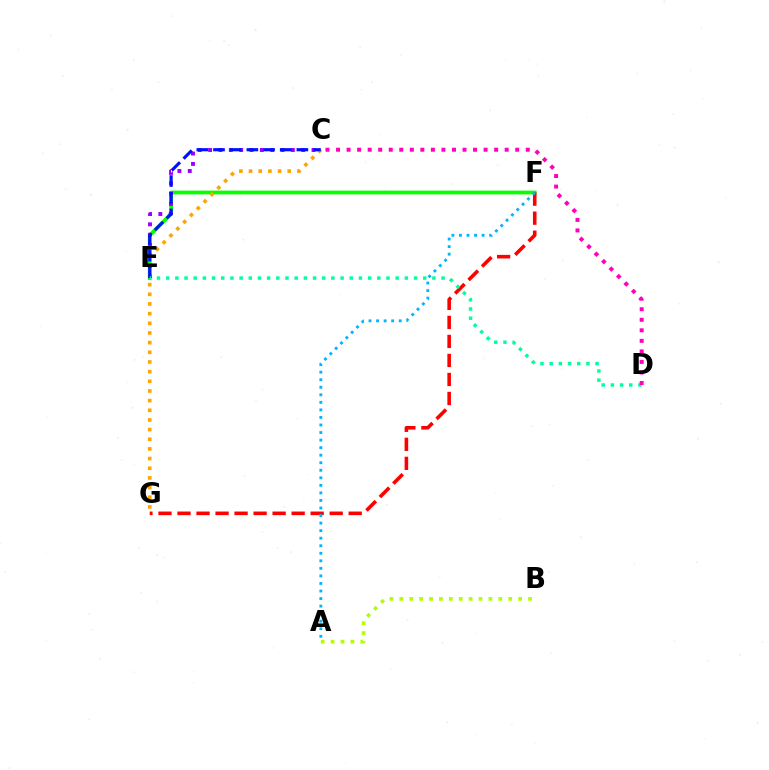{('E', 'F'): [{'color': '#08ff00', 'line_style': 'solid', 'thickness': 2.72}], ('C', 'E'): [{'color': '#9b00ff', 'line_style': 'dotted', 'thickness': 2.81}, {'color': '#0010ff', 'line_style': 'dashed', 'thickness': 2.27}], ('F', 'G'): [{'color': '#ff0000', 'line_style': 'dashed', 'thickness': 2.58}], ('C', 'G'): [{'color': '#ffa500', 'line_style': 'dotted', 'thickness': 2.63}], ('A', 'F'): [{'color': '#00b5ff', 'line_style': 'dotted', 'thickness': 2.05}], ('A', 'B'): [{'color': '#b3ff00', 'line_style': 'dotted', 'thickness': 2.69}], ('D', 'E'): [{'color': '#00ff9d', 'line_style': 'dotted', 'thickness': 2.49}], ('C', 'D'): [{'color': '#ff00bd', 'line_style': 'dotted', 'thickness': 2.86}]}